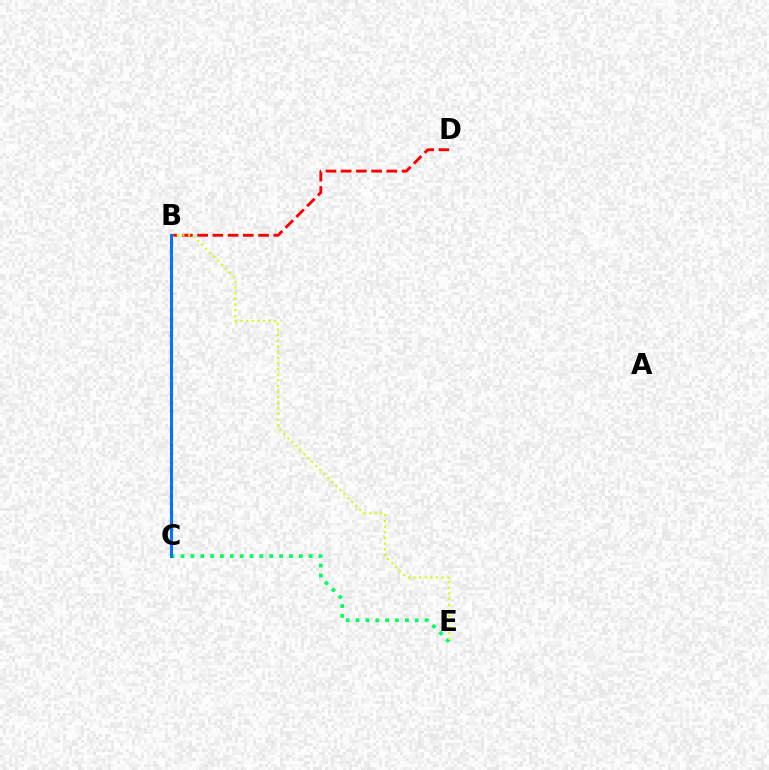{('B', 'C'): [{'color': '#b900ff', 'line_style': 'dotted', 'thickness': 2.29}, {'color': '#0074ff', 'line_style': 'solid', 'thickness': 2.13}], ('B', 'D'): [{'color': '#ff0000', 'line_style': 'dashed', 'thickness': 2.07}], ('C', 'E'): [{'color': '#00ff5c', 'line_style': 'dotted', 'thickness': 2.68}], ('B', 'E'): [{'color': '#d1ff00', 'line_style': 'dotted', 'thickness': 1.53}]}